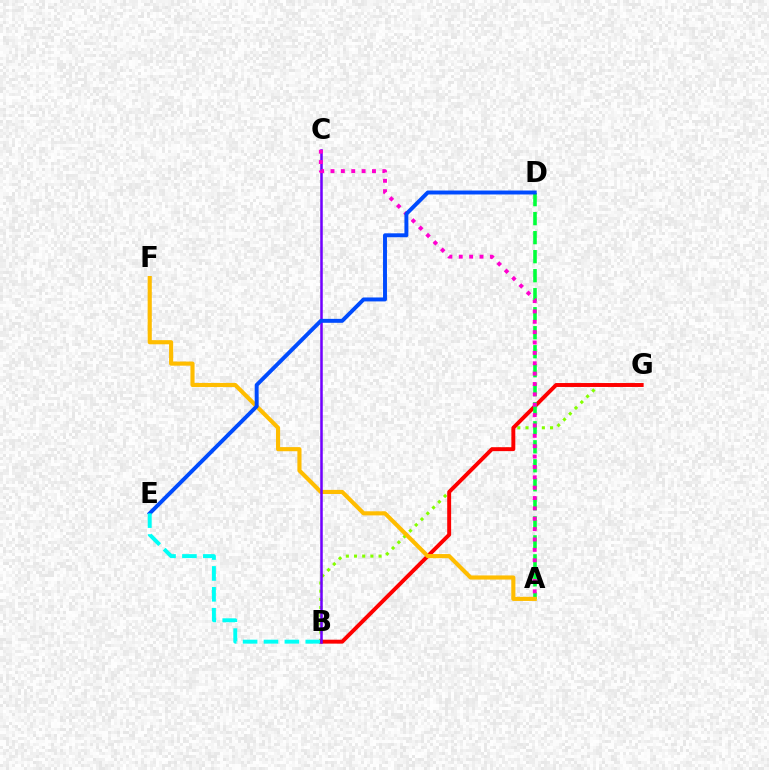{('B', 'G'): [{'color': '#84ff00', 'line_style': 'dotted', 'thickness': 2.22}, {'color': '#ff0000', 'line_style': 'solid', 'thickness': 2.83}], ('A', 'D'): [{'color': '#00ff39', 'line_style': 'dashed', 'thickness': 2.58}], ('A', 'F'): [{'color': '#ffbd00', 'line_style': 'solid', 'thickness': 2.97}], ('B', 'C'): [{'color': '#7200ff', 'line_style': 'solid', 'thickness': 1.82}], ('A', 'C'): [{'color': '#ff00cf', 'line_style': 'dotted', 'thickness': 2.82}], ('D', 'E'): [{'color': '#004bff', 'line_style': 'solid', 'thickness': 2.83}], ('B', 'E'): [{'color': '#00fff6', 'line_style': 'dashed', 'thickness': 2.84}]}